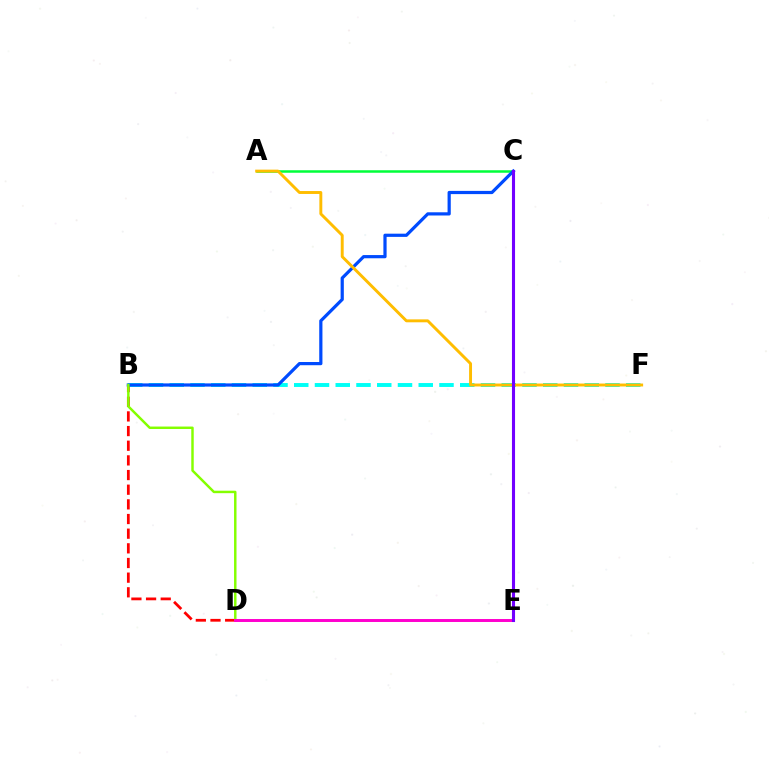{('A', 'C'): [{'color': '#00ff39', 'line_style': 'solid', 'thickness': 1.8}], ('B', 'F'): [{'color': '#00fff6', 'line_style': 'dashed', 'thickness': 2.82}], ('B', 'D'): [{'color': '#ff0000', 'line_style': 'dashed', 'thickness': 1.99}, {'color': '#84ff00', 'line_style': 'solid', 'thickness': 1.77}], ('B', 'C'): [{'color': '#004bff', 'line_style': 'solid', 'thickness': 2.31}], ('A', 'F'): [{'color': '#ffbd00', 'line_style': 'solid', 'thickness': 2.1}], ('D', 'E'): [{'color': '#ff00cf', 'line_style': 'solid', 'thickness': 2.13}], ('C', 'E'): [{'color': '#7200ff', 'line_style': 'solid', 'thickness': 2.22}]}